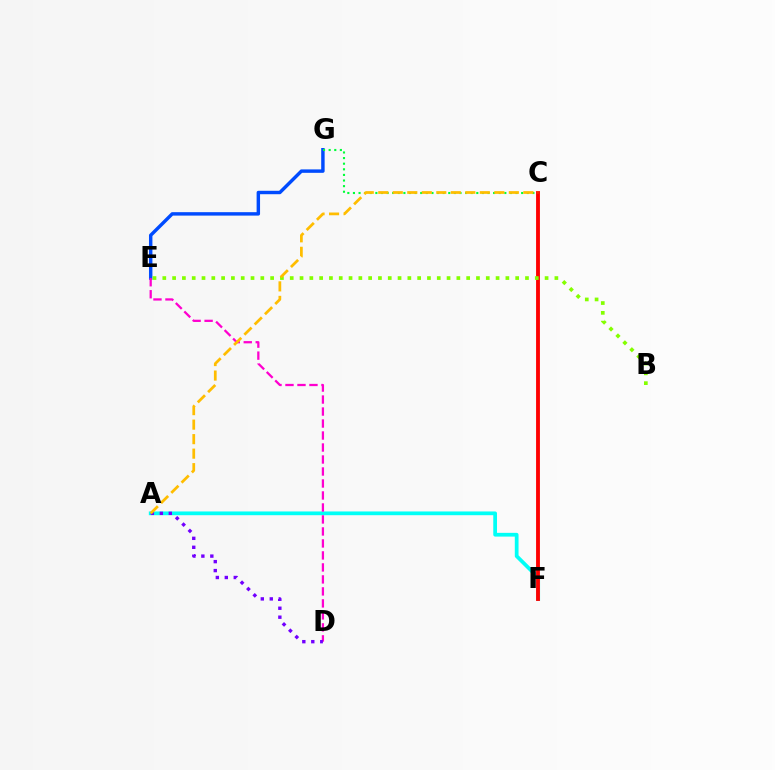{('E', 'G'): [{'color': '#004bff', 'line_style': 'solid', 'thickness': 2.47}], ('C', 'G'): [{'color': '#00ff39', 'line_style': 'dotted', 'thickness': 1.52}], ('A', 'F'): [{'color': '#00fff6', 'line_style': 'solid', 'thickness': 2.69}], ('C', 'F'): [{'color': '#ff0000', 'line_style': 'solid', 'thickness': 2.77}], ('D', 'E'): [{'color': '#ff00cf', 'line_style': 'dashed', 'thickness': 1.63}], ('A', 'D'): [{'color': '#7200ff', 'line_style': 'dotted', 'thickness': 2.44}], ('B', 'E'): [{'color': '#84ff00', 'line_style': 'dotted', 'thickness': 2.66}], ('A', 'C'): [{'color': '#ffbd00', 'line_style': 'dashed', 'thickness': 1.97}]}